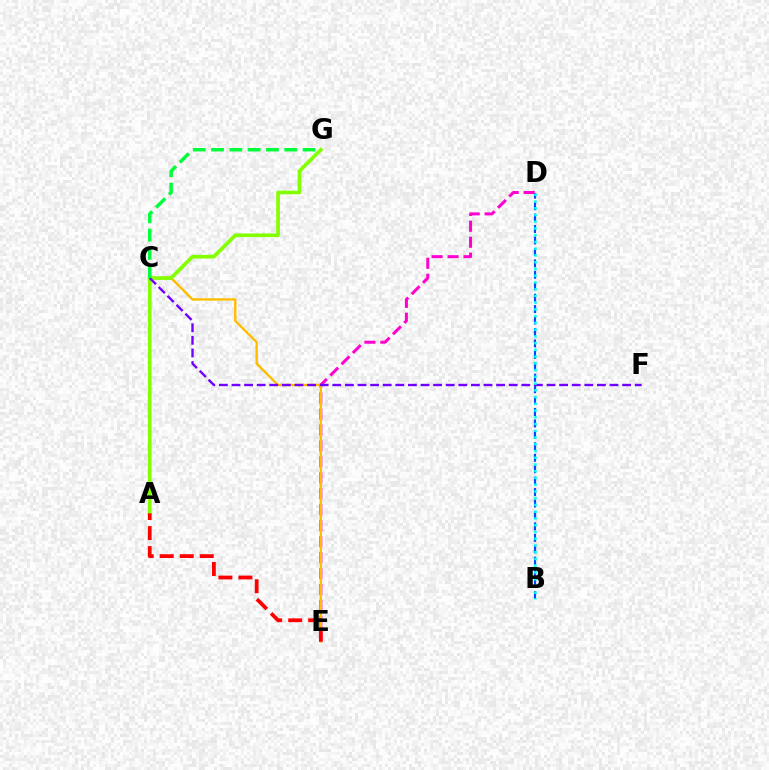{('B', 'D'): [{'color': '#004bff', 'line_style': 'dashed', 'thickness': 1.55}, {'color': '#00fff6', 'line_style': 'dotted', 'thickness': 1.83}], ('D', 'E'): [{'color': '#ff00cf', 'line_style': 'dashed', 'thickness': 2.17}], ('C', 'E'): [{'color': '#ffbd00', 'line_style': 'solid', 'thickness': 1.7}], ('A', 'G'): [{'color': '#84ff00', 'line_style': 'solid', 'thickness': 2.65}], ('C', 'F'): [{'color': '#7200ff', 'line_style': 'dashed', 'thickness': 1.71}], ('A', 'E'): [{'color': '#ff0000', 'line_style': 'dashed', 'thickness': 2.72}], ('C', 'G'): [{'color': '#00ff39', 'line_style': 'dashed', 'thickness': 2.49}]}